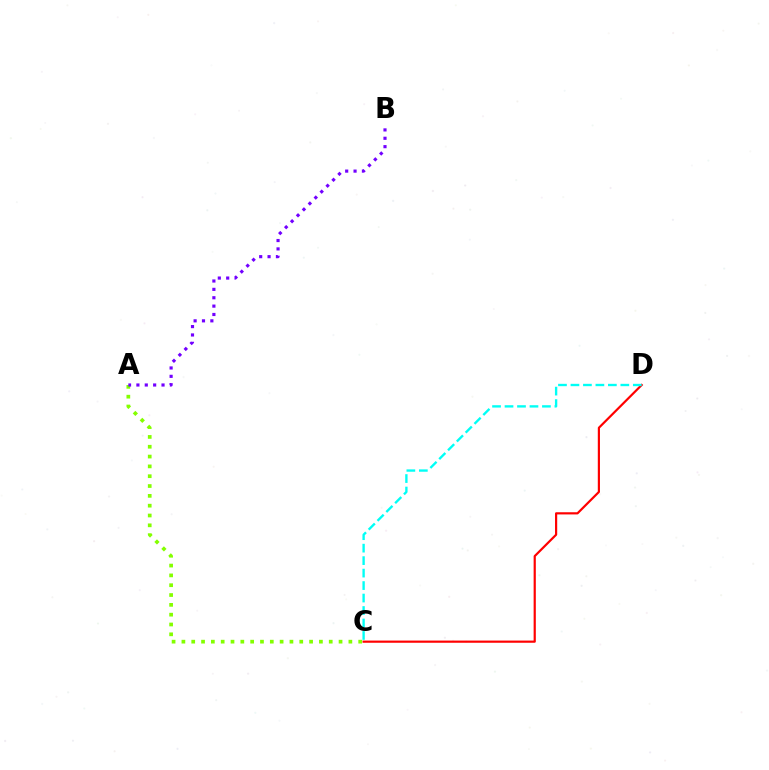{('C', 'D'): [{'color': '#ff0000', 'line_style': 'solid', 'thickness': 1.58}, {'color': '#00fff6', 'line_style': 'dashed', 'thickness': 1.69}], ('A', 'C'): [{'color': '#84ff00', 'line_style': 'dotted', 'thickness': 2.67}], ('A', 'B'): [{'color': '#7200ff', 'line_style': 'dotted', 'thickness': 2.27}]}